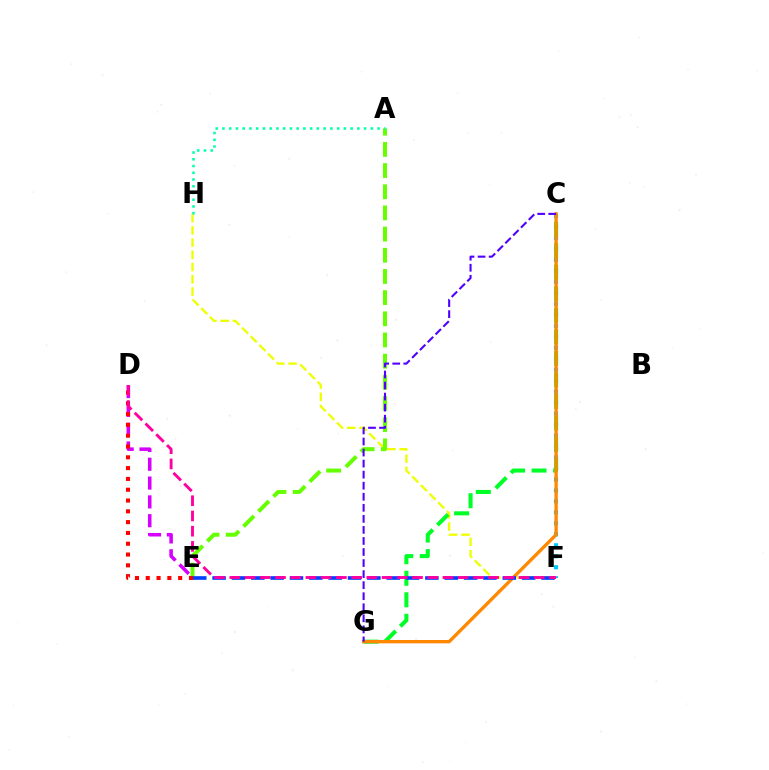{('D', 'E'): [{'color': '#d600ff', 'line_style': 'dashed', 'thickness': 2.56}, {'color': '#ff0000', 'line_style': 'dotted', 'thickness': 2.93}], ('C', 'F'): [{'color': '#00c7ff', 'line_style': 'dotted', 'thickness': 2.98}], ('F', 'H'): [{'color': '#eeff00', 'line_style': 'dashed', 'thickness': 1.66}], ('A', 'E'): [{'color': '#66ff00', 'line_style': 'dashed', 'thickness': 2.88}], ('C', 'G'): [{'color': '#00ff27', 'line_style': 'dashed', 'thickness': 2.93}, {'color': '#ff8800', 'line_style': 'solid', 'thickness': 2.39}, {'color': '#4f00ff', 'line_style': 'dashed', 'thickness': 1.5}], ('A', 'H'): [{'color': '#00ffaf', 'line_style': 'dotted', 'thickness': 1.83}], ('E', 'F'): [{'color': '#003fff', 'line_style': 'dashed', 'thickness': 2.63}], ('D', 'F'): [{'color': '#ff00a0', 'line_style': 'dashed', 'thickness': 2.07}]}